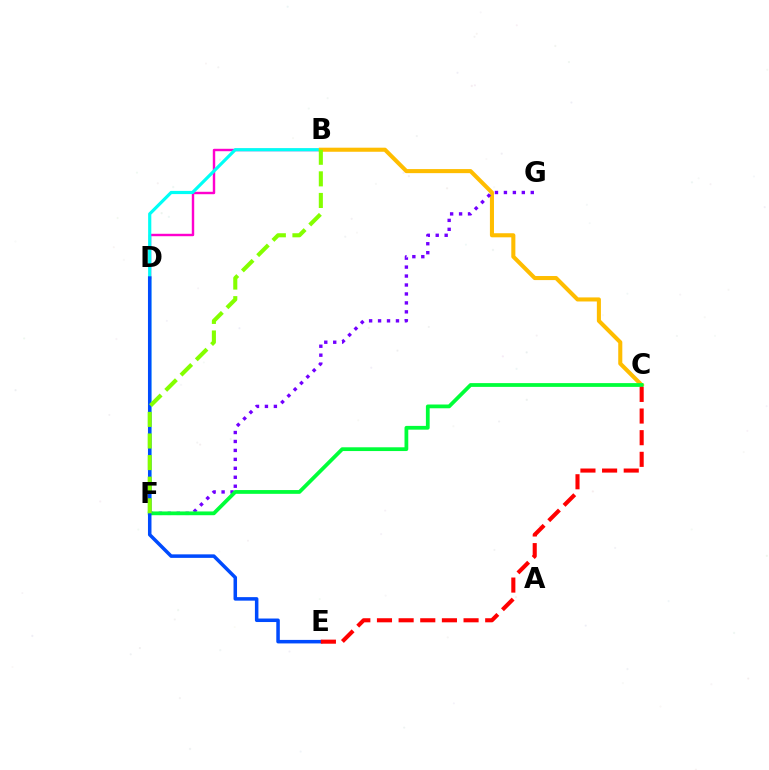{('B', 'D'): [{'color': '#ff00cf', 'line_style': 'solid', 'thickness': 1.75}], ('B', 'F'): [{'color': '#00fff6', 'line_style': 'solid', 'thickness': 2.29}, {'color': '#84ff00', 'line_style': 'dashed', 'thickness': 2.93}], ('B', 'C'): [{'color': '#ffbd00', 'line_style': 'solid', 'thickness': 2.93}], ('F', 'G'): [{'color': '#7200ff', 'line_style': 'dotted', 'thickness': 2.43}], ('C', 'F'): [{'color': '#00ff39', 'line_style': 'solid', 'thickness': 2.71}], ('D', 'E'): [{'color': '#004bff', 'line_style': 'solid', 'thickness': 2.53}], ('C', 'E'): [{'color': '#ff0000', 'line_style': 'dashed', 'thickness': 2.94}]}